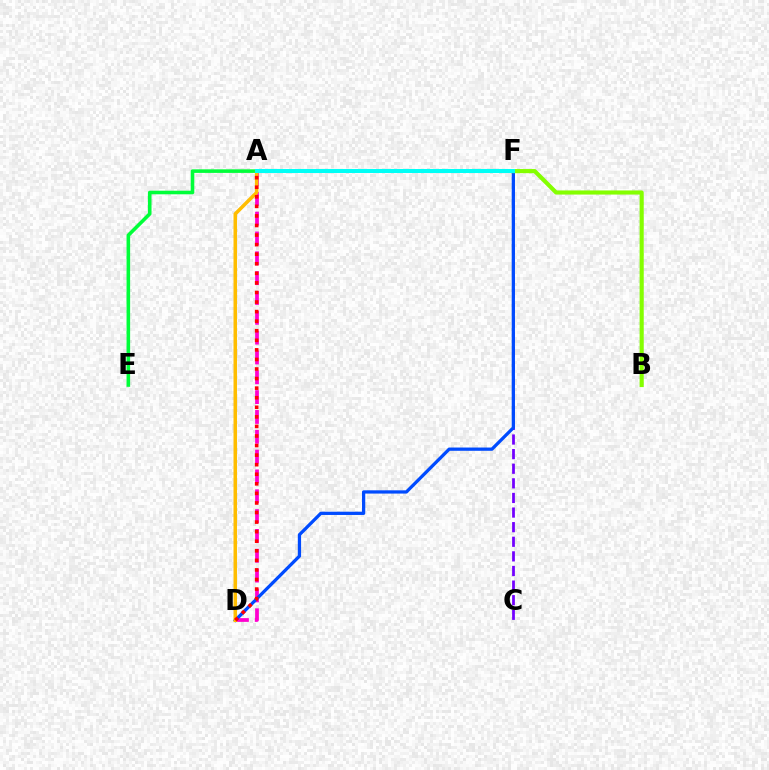{('A', 'D'): [{'color': '#ff00cf', 'line_style': 'dashed', 'thickness': 2.69}, {'color': '#ffbd00', 'line_style': 'solid', 'thickness': 2.54}, {'color': '#ff0000', 'line_style': 'dotted', 'thickness': 2.6}], ('C', 'F'): [{'color': '#7200ff', 'line_style': 'dashed', 'thickness': 1.98}], ('D', 'F'): [{'color': '#004bff', 'line_style': 'solid', 'thickness': 2.35}], ('B', 'F'): [{'color': '#84ff00', 'line_style': 'solid', 'thickness': 2.98}], ('A', 'E'): [{'color': '#00ff39', 'line_style': 'solid', 'thickness': 2.58}], ('A', 'F'): [{'color': '#00fff6', 'line_style': 'solid', 'thickness': 2.9}]}